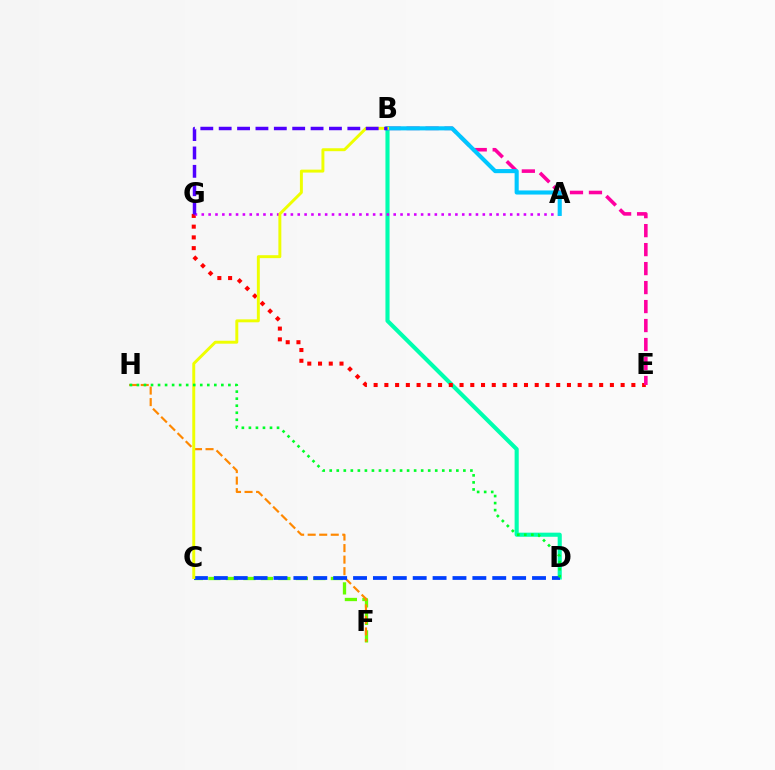{('C', 'F'): [{'color': '#66ff00', 'line_style': 'dashed', 'thickness': 2.38}], ('F', 'H'): [{'color': '#ff8800', 'line_style': 'dashed', 'thickness': 1.57}], ('B', 'D'): [{'color': '#00ffaf', 'line_style': 'solid', 'thickness': 2.96}], ('E', 'G'): [{'color': '#ff0000', 'line_style': 'dotted', 'thickness': 2.92}], ('B', 'E'): [{'color': '#ff00a0', 'line_style': 'dashed', 'thickness': 2.58}], ('A', 'G'): [{'color': '#d600ff', 'line_style': 'dotted', 'thickness': 1.86}], ('C', 'D'): [{'color': '#003fff', 'line_style': 'dashed', 'thickness': 2.7}], ('A', 'B'): [{'color': '#00c7ff', 'line_style': 'solid', 'thickness': 2.95}], ('B', 'C'): [{'color': '#eeff00', 'line_style': 'solid', 'thickness': 2.12}], ('D', 'H'): [{'color': '#00ff27', 'line_style': 'dotted', 'thickness': 1.91}], ('B', 'G'): [{'color': '#4f00ff', 'line_style': 'dashed', 'thickness': 2.5}]}